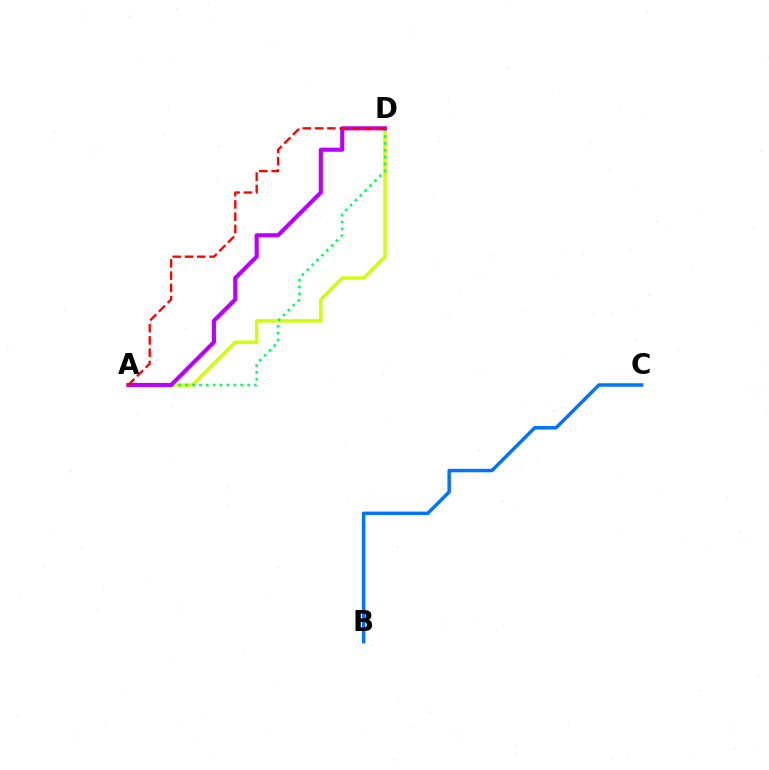{('A', 'D'): [{'color': '#d1ff00', 'line_style': 'solid', 'thickness': 2.45}, {'color': '#00ff5c', 'line_style': 'dotted', 'thickness': 1.87}, {'color': '#b900ff', 'line_style': 'solid', 'thickness': 2.97}, {'color': '#ff0000', 'line_style': 'dashed', 'thickness': 1.67}], ('B', 'C'): [{'color': '#0074ff', 'line_style': 'solid', 'thickness': 2.5}]}